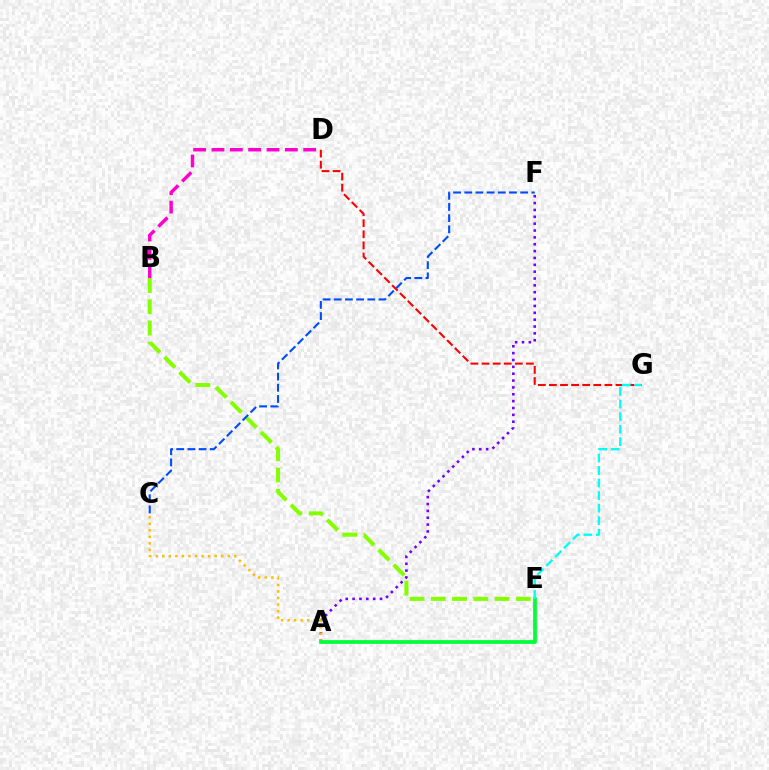{('A', 'F'): [{'color': '#7200ff', 'line_style': 'dotted', 'thickness': 1.86}], ('D', 'G'): [{'color': '#ff0000', 'line_style': 'dashed', 'thickness': 1.51}], ('A', 'C'): [{'color': '#ffbd00', 'line_style': 'dotted', 'thickness': 1.78}], ('B', 'E'): [{'color': '#84ff00', 'line_style': 'dashed', 'thickness': 2.89}], ('B', 'D'): [{'color': '#ff00cf', 'line_style': 'dashed', 'thickness': 2.49}], ('A', 'E'): [{'color': '#00ff39', 'line_style': 'solid', 'thickness': 2.69}], ('E', 'G'): [{'color': '#00fff6', 'line_style': 'dashed', 'thickness': 1.7}], ('C', 'F'): [{'color': '#004bff', 'line_style': 'dashed', 'thickness': 1.52}]}